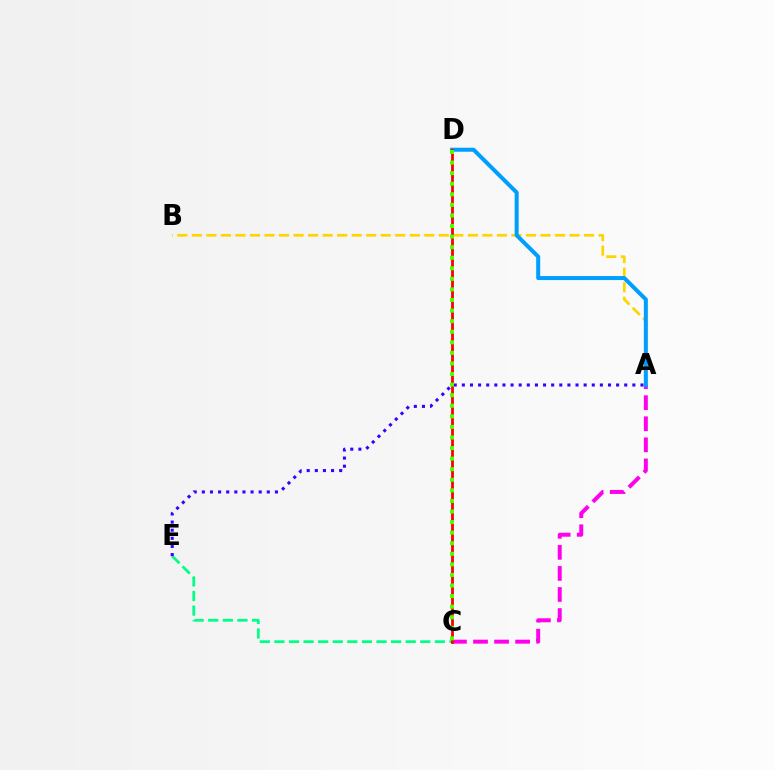{('C', 'E'): [{'color': '#00ff86', 'line_style': 'dashed', 'thickness': 1.98}], ('A', 'C'): [{'color': '#ff00ed', 'line_style': 'dashed', 'thickness': 2.86}], ('A', 'B'): [{'color': '#ffd500', 'line_style': 'dashed', 'thickness': 1.97}], ('A', 'E'): [{'color': '#3700ff', 'line_style': 'dotted', 'thickness': 2.21}], ('A', 'D'): [{'color': '#009eff', 'line_style': 'solid', 'thickness': 2.89}], ('C', 'D'): [{'color': '#ff0000', 'line_style': 'solid', 'thickness': 2.01}, {'color': '#4fff00', 'line_style': 'dotted', 'thickness': 2.87}]}